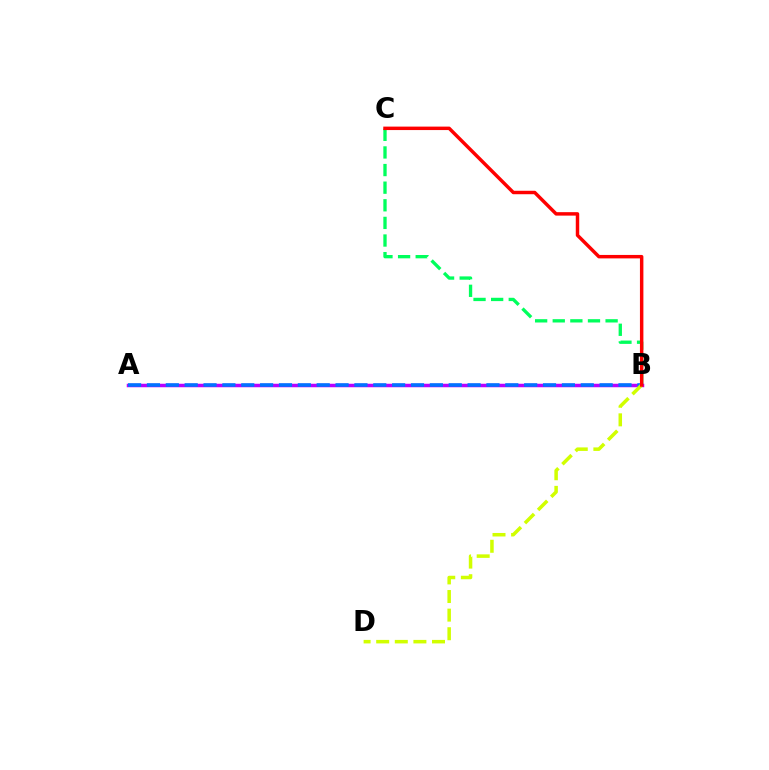{('B', 'C'): [{'color': '#00ff5c', 'line_style': 'dashed', 'thickness': 2.39}, {'color': '#ff0000', 'line_style': 'solid', 'thickness': 2.49}], ('A', 'B'): [{'color': '#b900ff', 'line_style': 'solid', 'thickness': 2.52}, {'color': '#0074ff', 'line_style': 'dashed', 'thickness': 2.56}], ('B', 'D'): [{'color': '#d1ff00', 'line_style': 'dashed', 'thickness': 2.53}]}